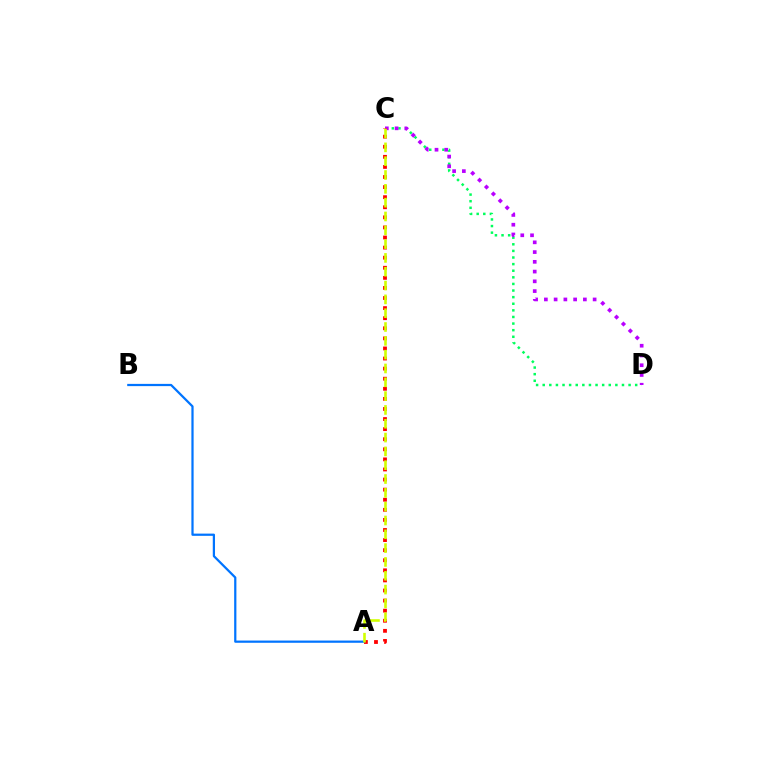{('C', 'D'): [{'color': '#00ff5c', 'line_style': 'dotted', 'thickness': 1.79}, {'color': '#b900ff', 'line_style': 'dotted', 'thickness': 2.65}], ('A', 'C'): [{'color': '#ff0000', 'line_style': 'dotted', 'thickness': 2.74}, {'color': '#d1ff00', 'line_style': 'dashed', 'thickness': 1.88}], ('A', 'B'): [{'color': '#0074ff', 'line_style': 'solid', 'thickness': 1.61}]}